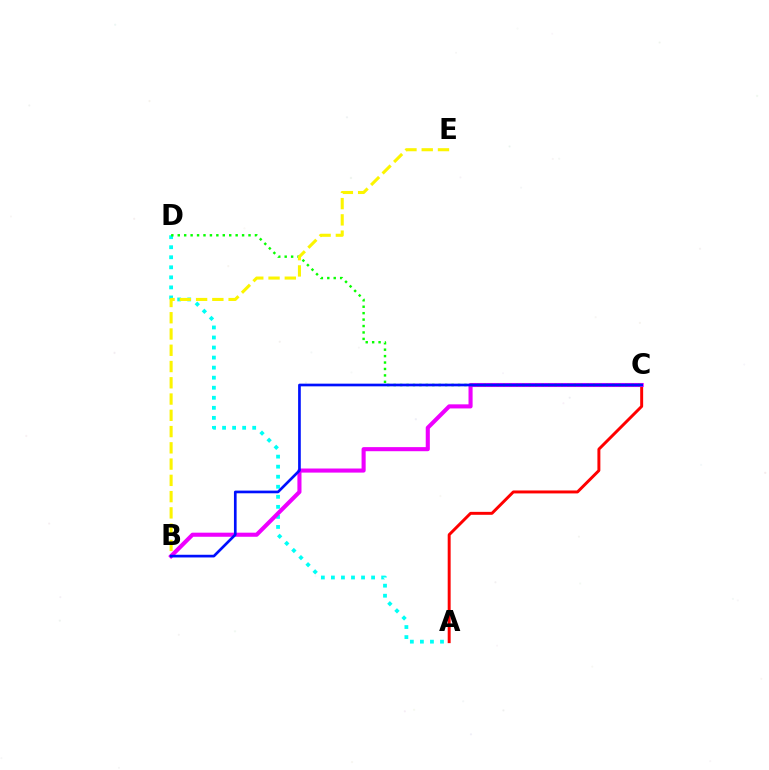{('A', 'C'): [{'color': '#ff0000', 'line_style': 'solid', 'thickness': 2.12}], ('A', 'D'): [{'color': '#00fff6', 'line_style': 'dotted', 'thickness': 2.73}], ('B', 'C'): [{'color': '#ee00ff', 'line_style': 'solid', 'thickness': 2.94}, {'color': '#0010ff', 'line_style': 'solid', 'thickness': 1.93}], ('C', 'D'): [{'color': '#08ff00', 'line_style': 'dotted', 'thickness': 1.75}], ('B', 'E'): [{'color': '#fcf500', 'line_style': 'dashed', 'thickness': 2.21}]}